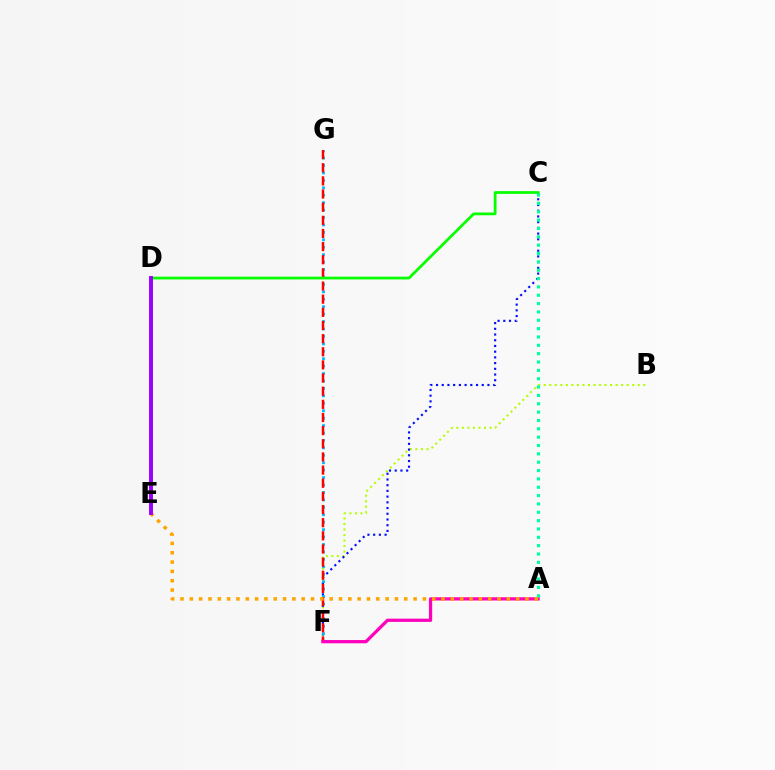{('B', 'F'): [{'color': '#b3ff00', 'line_style': 'dotted', 'thickness': 1.5}], ('C', 'F'): [{'color': '#0010ff', 'line_style': 'dotted', 'thickness': 1.55}], ('F', 'G'): [{'color': '#00b5ff', 'line_style': 'dotted', 'thickness': 2.02}, {'color': '#ff0000', 'line_style': 'dashed', 'thickness': 1.79}], ('C', 'D'): [{'color': '#08ff00', 'line_style': 'solid', 'thickness': 1.99}], ('A', 'F'): [{'color': '#ff00bd', 'line_style': 'solid', 'thickness': 2.33}], ('A', 'C'): [{'color': '#00ff9d', 'line_style': 'dotted', 'thickness': 2.27}], ('A', 'E'): [{'color': '#ffa500', 'line_style': 'dotted', 'thickness': 2.53}], ('D', 'E'): [{'color': '#9b00ff', 'line_style': 'solid', 'thickness': 2.82}]}